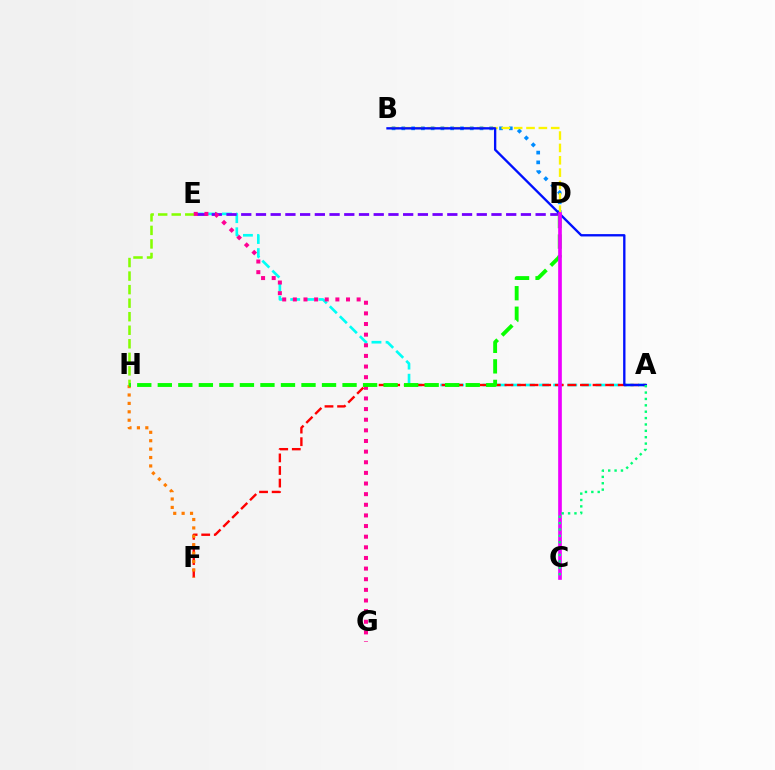{('B', 'D'): [{'color': '#008cff', 'line_style': 'dotted', 'thickness': 2.65}, {'color': '#fcf500', 'line_style': 'dashed', 'thickness': 1.68}], ('A', 'E'): [{'color': '#00fff6', 'line_style': 'dashed', 'thickness': 1.92}], ('A', 'F'): [{'color': '#ff0000', 'line_style': 'dashed', 'thickness': 1.71}], ('F', 'H'): [{'color': '#ff7c00', 'line_style': 'dotted', 'thickness': 2.28}], ('D', 'E'): [{'color': '#7200ff', 'line_style': 'dashed', 'thickness': 2.0}], ('E', 'H'): [{'color': '#84ff00', 'line_style': 'dashed', 'thickness': 1.84}], ('E', 'G'): [{'color': '#ff0094', 'line_style': 'dotted', 'thickness': 2.89}], ('D', 'H'): [{'color': '#08ff00', 'line_style': 'dashed', 'thickness': 2.79}], ('A', 'B'): [{'color': '#0010ff', 'line_style': 'solid', 'thickness': 1.69}], ('C', 'D'): [{'color': '#ee00ff', 'line_style': 'solid', 'thickness': 2.64}], ('A', 'C'): [{'color': '#00ff74', 'line_style': 'dotted', 'thickness': 1.73}]}